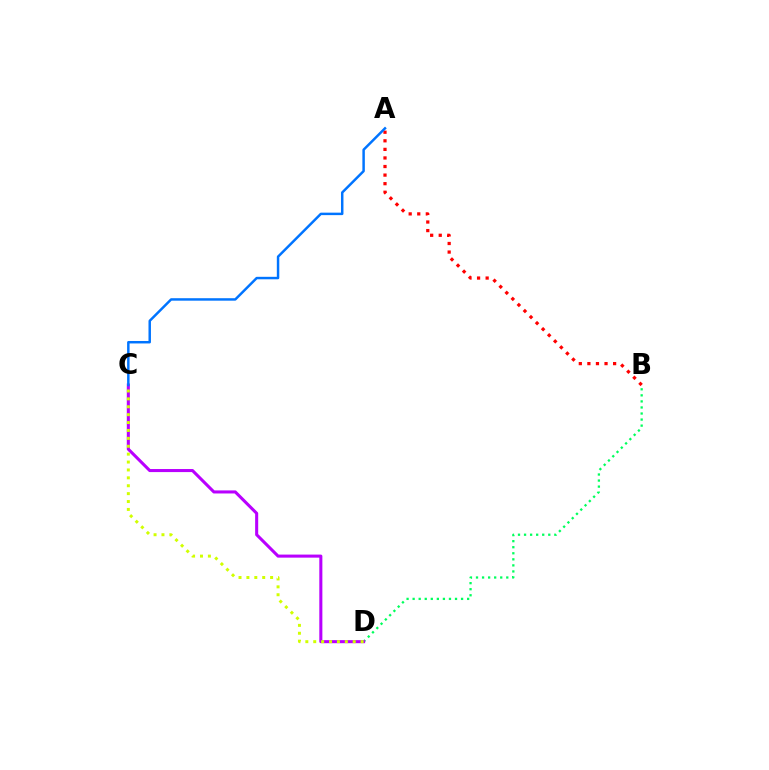{('A', 'B'): [{'color': '#ff0000', 'line_style': 'dotted', 'thickness': 2.33}], ('B', 'D'): [{'color': '#00ff5c', 'line_style': 'dotted', 'thickness': 1.65}], ('C', 'D'): [{'color': '#b900ff', 'line_style': 'solid', 'thickness': 2.2}, {'color': '#d1ff00', 'line_style': 'dotted', 'thickness': 2.15}], ('A', 'C'): [{'color': '#0074ff', 'line_style': 'solid', 'thickness': 1.78}]}